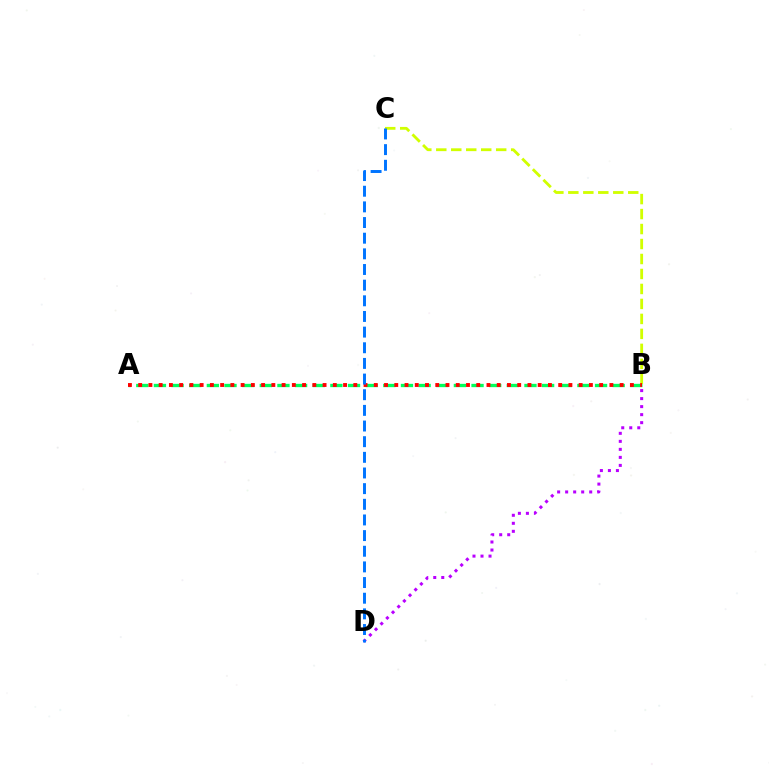{('B', 'C'): [{'color': '#d1ff00', 'line_style': 'dashed', 'thickness': 2.03}], ('B', 'D'): [{'color': '#b900ff', 'line_style': 'dotted', 'thickness': 2.18}], ('A', 'B'): [{'color': '#00ff5c', 'line_style': 'dashed', 'thickness': 2.4}, {'color': '#ff0000', 'line_style': 'dotted', 'thickness': 2.78}], ('C', 'D'): [{'color': '#0074ff', 'line_style': 'dashed', 'thickness': 2.13}]}